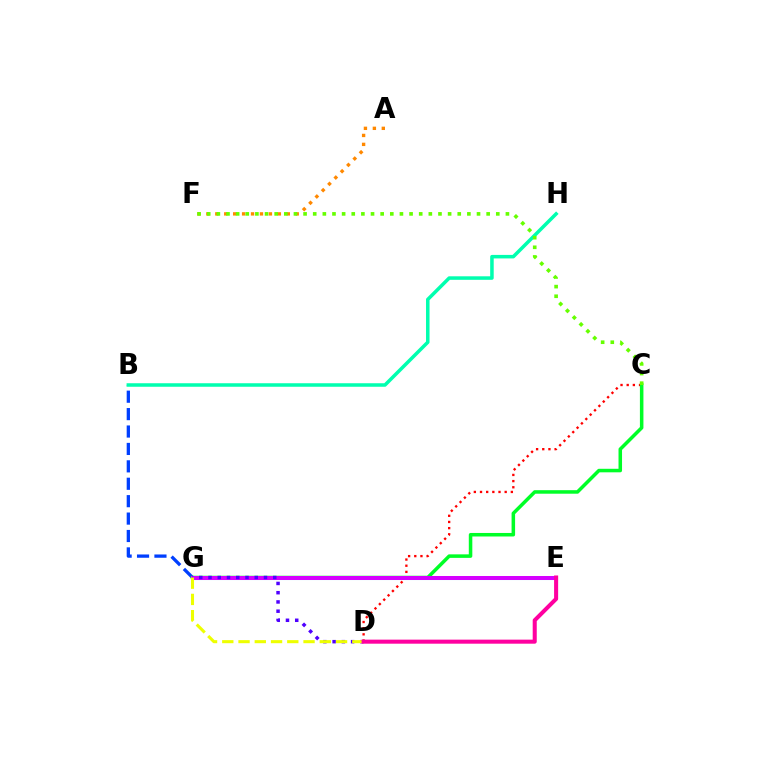{('E', 'G'): [{'color': '#00c7ff', 'line_style': 'solid', 'thickness': 2.2}, {'color': '#d600ff', 'line_style': 'solid', 'thickness': 2.88}], ('C', 'D'): [{'color': '#ff0000', 'line_style': 'dotted', 'thickness': 1.68}], ('A', 'F'): [{'color': '#ff8800', 'line_style': 'dotted', 'thickness': 2.43}], ('B', 'G'): [{'color': '#003fff', 'line_style': 'dashed', 'thickness': 2.37}], ('C', 'G'): [{'color': '#00ff27', 'line_style': 'solid', 'thickness': 2.54}], ('B', 'H'): [{'color': '#00ffaf', 'line_style': 'solid', 'thickness': 2.53}], ('D', 'G'): [{'color': '#4f00ff', 'line_style': 'dotted', 'thickness': 2.51}, {'color': '#eeff00', 'line_style': 'dashed', 'thickness': 2.21}], ('C', 'F'): [{'color': '#66ff00', 'line_style': 'dotted', 'thickness': 2.62}], ('D', 'E'): [{'color': '#ff00a0', 'line_style': 'solid', 'thickness': 2.92}]}